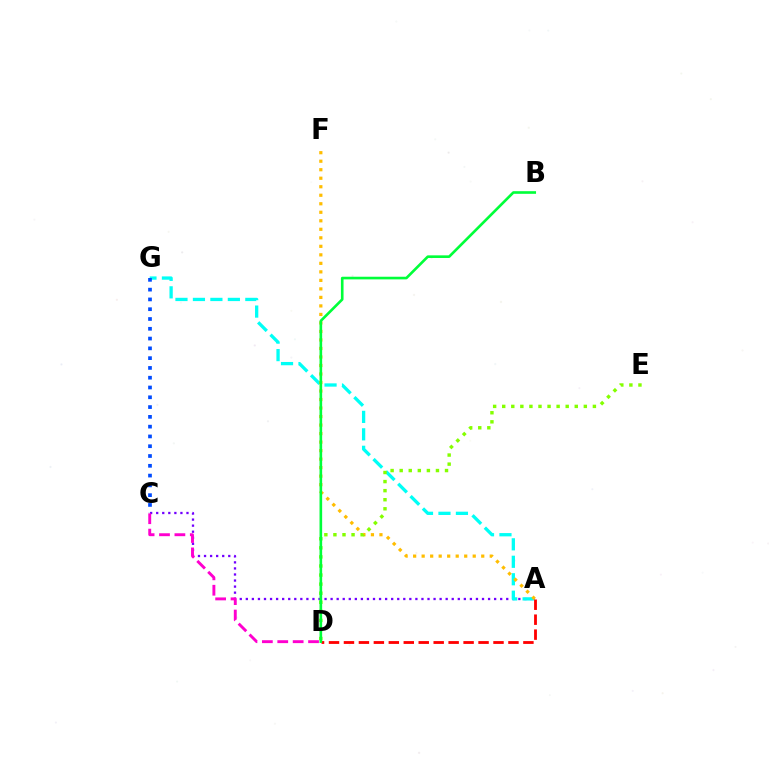{('A', 'C'): [{'color': '#7200ff', 'line_style': 'dotted', 'thickness': 1.65}], ('C', 'D'): [{'color': '#ff00cf', 'line_style': 'dashed', 'thickness': 2.09}], ('A', 'G'): [{'color': '#00fff6', 'line_style': 'dashed', 'thickness': 2.37}], ('A', 'F'): [{'color': '#ffbd00', 'line_style': 'dotted', 'thickness': 2.31}], ('C', 'G'): [{'color': '#004bff', 'line_style': 'dotted', 'thickness': 2.66}], ('A', 'D'): [{'color': '#ff0000', 'line_style': 'dashed', 'thickness': 2.03}], ('D', 'E'): [{'color': '#84ff00', 'line_style': 'dotted', 'thickness': 2.46}], ('B', 'D'): [{'color': '#00ff39', 'line_style': 'solid', 'thickness': 1.9}]}